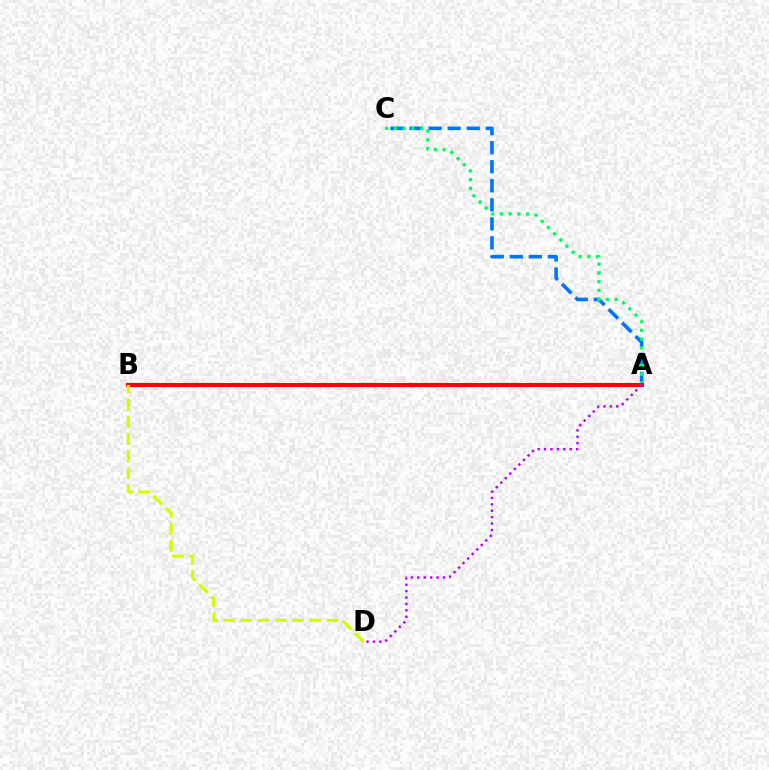{('A', 'C'): [{'color': '#0074ff', 'line_style': 'dashed', 'thickness': 2.59}, {'color': '#00ff5c', 'line_style': 'dotted', 'thickness': 2.38}], ('A', 'B'): [{'color': '#ff0000', 'line_style': 'solid', 'thickness': 2.97}], ('A', 'D'): [{'color': '#b900ff', 'line_style': 'dotted', 'thickness': 1.74}], ('B', 'D'): [{'color': '#d1ff00', 'line_style': 'dashed', 'thickness': 2.33}]}